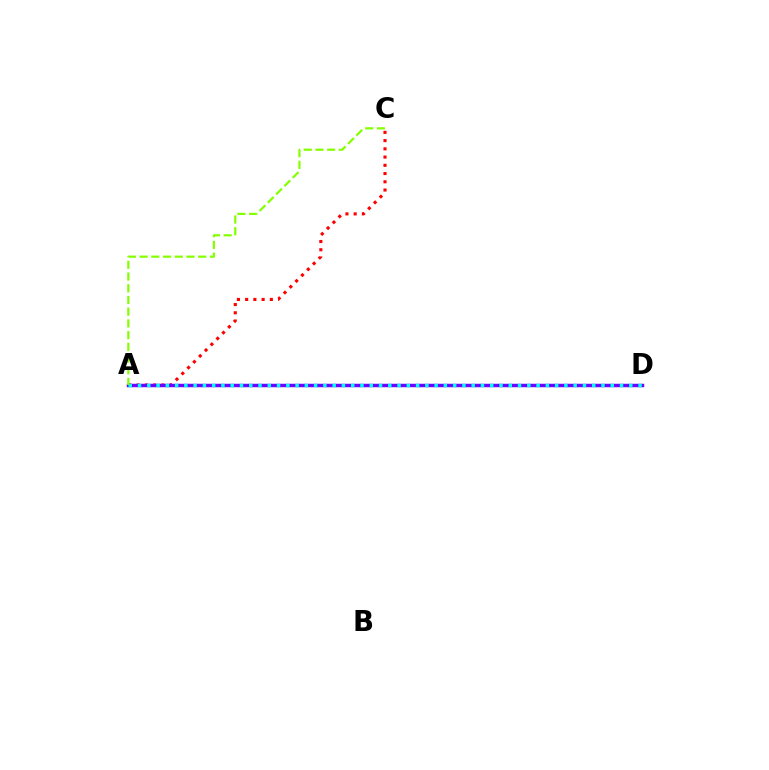{('A', 'C'): [{'color': '#ff0000', 'line_style': 'dotted', 'thickness': 2.24}, {'color': '#84ff00', 'line_style': 'dashed', 'thickness': 1.59}], ('A', 'D'): [{'color': '#7200ff', 'line_style': 'solid', 'thickness': 2.49}, {'color': '#00fff6', 'line_style': 'dotted', 'thickness': 2.52}]}